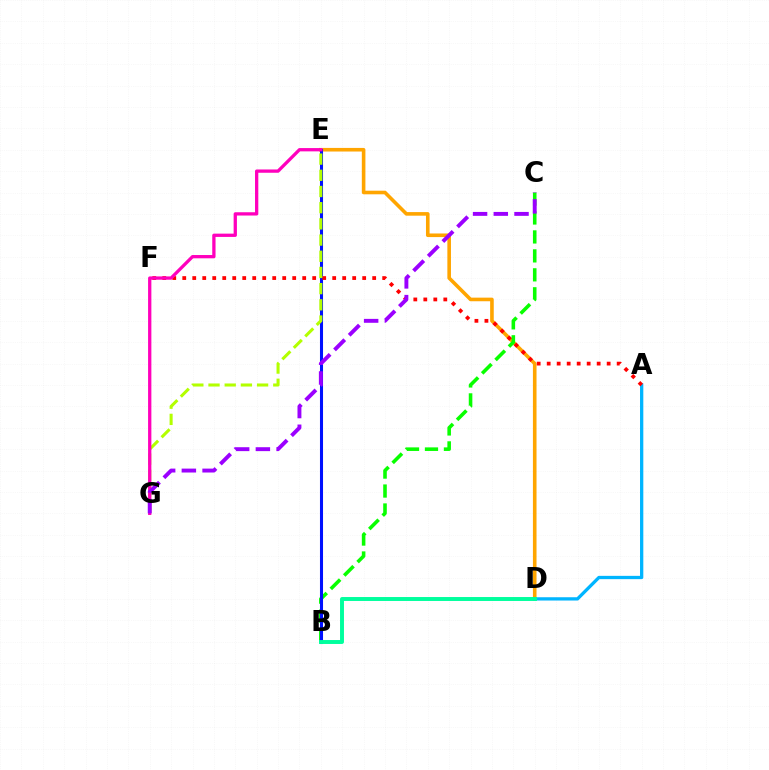{('D', 'E'): [{'color': '#ffa500', 'line_style': 'solid', 'thickness': 2.59}], ('B', 'C'): [{'color': '#08ff00', 'line_style': 'dashed', 'thickness': 2.57}], ('B', 'E'): [{'color': '#0010ff', 'line_style': 'solid', 'thickness': 2.2}], ('A', 'D'): [{'color': '#00b5ff', 'line_style': 'solid', 'thickness': 2.37}], ('A', 'F'): [{'color': '#ff0000', 'line_style': 'dotted', 'thickness': 2.72}], ('E', 'G'): [{'color': '#b3ff00', 'line_style': 'dashed', 'thickness': 2.2}, {'color': '#ff00bd', 'line_style': 'solid', 'thickness': 2.37}], ('B', 'D'): [{'color': '#00ff9d', 'line_style': 'solid', 'thickness': 2.83}], ('C', 'G'): [{'color': '#9b00ff', 'line_style': 'dashed', 'thickness': 2.81}]}